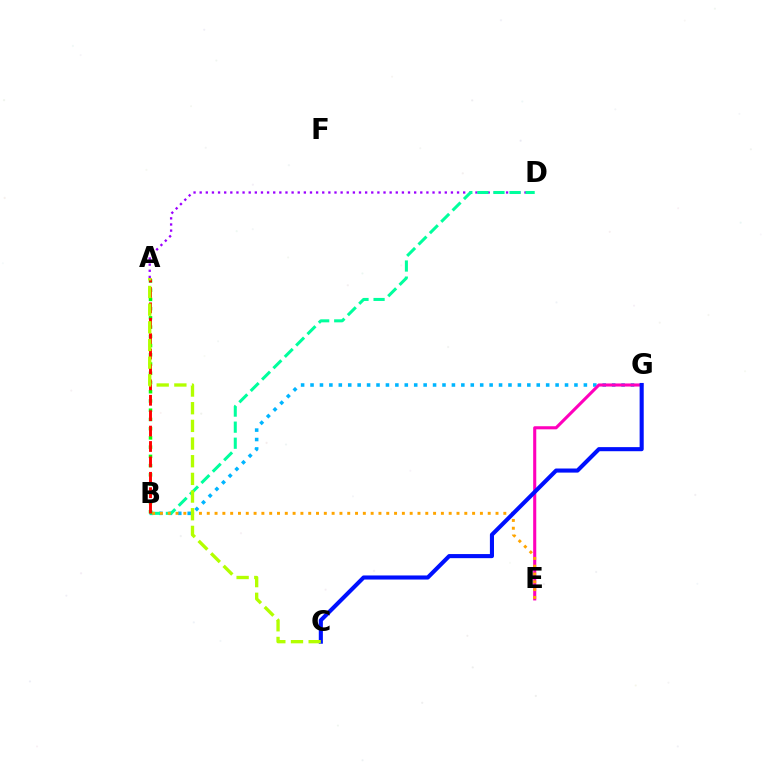{('B', 'G'): [{'color': '#00b5ff', 'line_style': 'dotted', 'thickness': 2.56}], ('A', 'D'): [{'color': '#9b00ff', 'line_style': 'dotted', 'thickness': 1.66}], ('E', 'G'): [{'color': '#ff00bd', 'line_style': 'solid', 'thickness': 2.22}], ('B', 'D'): [{'color': '#00ff9d', 'line_style': 'dashed', 'thickness': 2.18}], ('B', 'E'): [{'color': '#ffa500', 'line_style': 'dotted', 'thickness': 2.12}], ('A', 'B'): [{'color': '#08ff00', 'line_style': 'dotted', 'thickness': 2.51}, {'color': '#ff0000', 'line_style': 'dashed', 'thickness': 2.09}], ('C', 'G'): [{'color': '#0010ff', 'line_style': 'solid', 'thickness': 2.95}], ('A', 'C'): [{'color': '#b3ff00', 'line_style': 'dashed', 'thickness': 2.4}]}